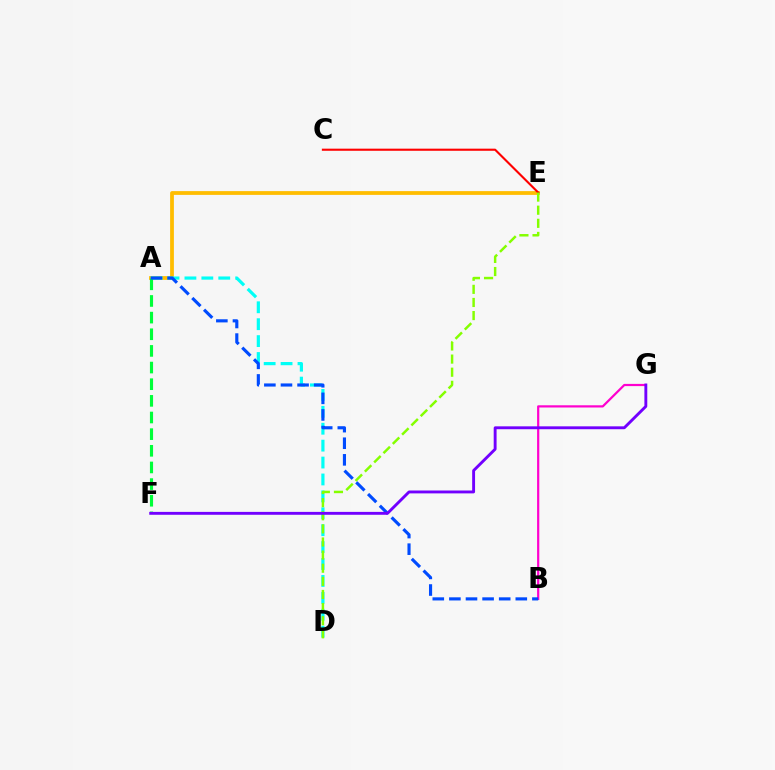{('A', 'E'): [{'color': '#ffbd00', 'line_style': 'solid', 'thickness': 2.71}], ('A', 'D'): [{'color': '#00fff6', 'line_style': 'dashed', 'thickness': 2.3}], ('B', 'G'): [{'color': '#ff00cf', 'line_style': 'solid', 'thickness': 1.59}], ('A', 'F'): [{'color': '#00ff39', 'line_style': 'dashed', 'thickness': 2.26}], ('C', 'E'): [{'color': '#ff0000', 'line_style': 'solid', 'thickness': 1.52}], ('D', 'E'): [{'color': '#84ff00', 'line_style': 'dashed', 'thickness': 1.78}], ('A', 'B'): [{'color': '#004bff', 'line_style': 'dashed', 'thickness': 2.26}], ('F', 'G'): [{'color': '#7200ff', 'line_style': 'solid', 'thickness': 2.08}]}